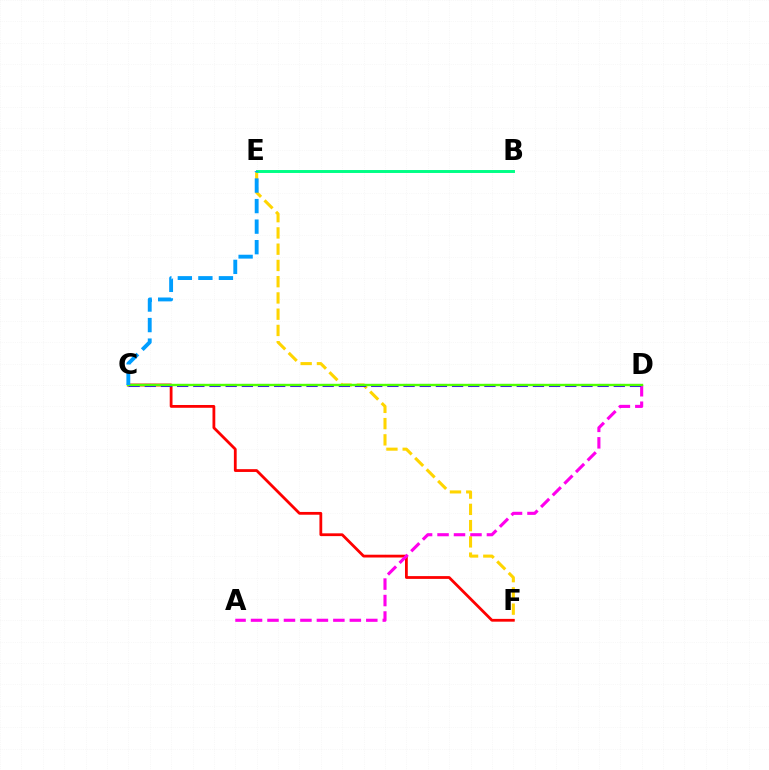{('E', 'F'): [{'color': '#ffd500', 'line_style': 'dashed', 'thickness': 2.21}], ('C', 'F'): [{'color': '#ff0000', 'line_style': 'solid', 'thickness': 2.01}], ('A', 'D'): [{'color': '#ff00ed', 'line_style': 'dashed', 'thickness': 2.24}], ('C', 'D'): [{'color': '#3700ff', 'line_style': 'dashed', 'thickness': 2.2}, {'color': '#4fff00', 'line_style': 'solid', 'thickness': 1.72}], ('B', 'E'): [{'color': '#00ff86', 'line_style': 'solid', 'thickness': 2.12}], ('C', 'E'): [{'color': '#009eff', 'line_style': 'dashed', 'thickness': 2.79}]}